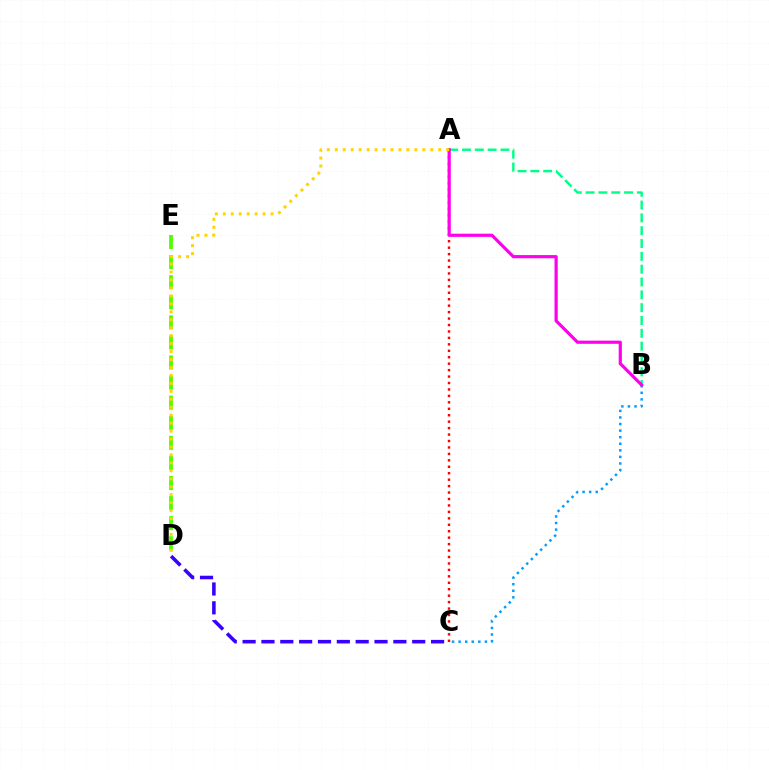{('A', 'C'): [{'color': '#ff0000', 'line_style': 'dotted', 'thickness': 1.75}], ('D', 'E'): [{'color': '#4fff00', 'line_style': 'dashed', 'thickness': 2.73}], ('A', 'B'): [{'color': '#00ff86', 'line_style': 'dashed', 'thickness': 1.74}, {'color': '#ff00ed', 'line_style': 'solid', 'thickness': 2.3}], ('C', 'D'): [{'color': '#3700ff', 'line_style': 'dashed', 'thickness': 2.56}], ('B', 'C'): [{'color': '#009eff', 'line_style': 'dotted', 'thickness': 1.79}], ('A', 'D'): [{'color': '#ffd500', 'line_style': 'dotted', 'thickness': 2.16}]}